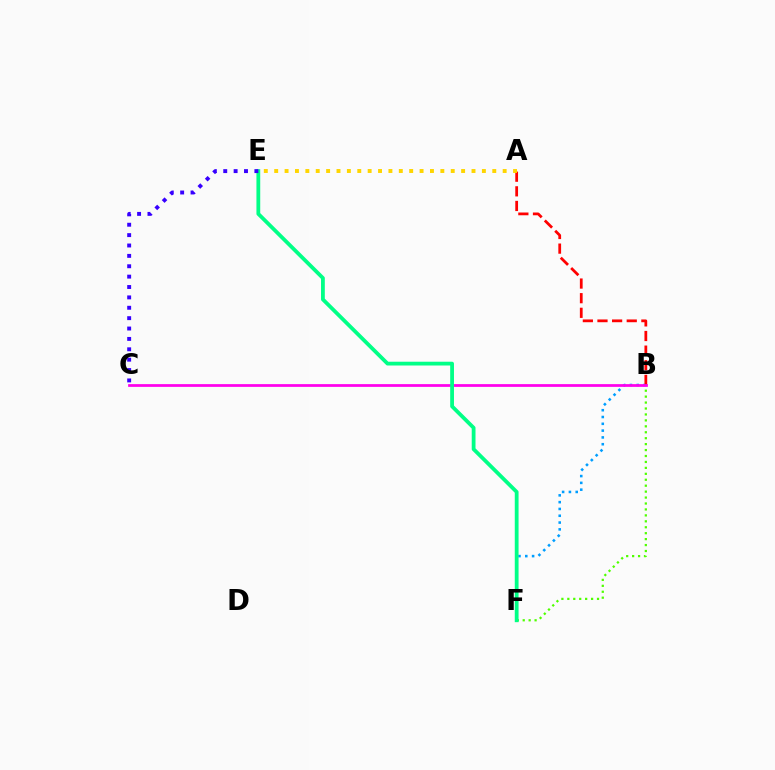{('B', 'F'): [{'color': '#009eff', 'line_style': 'dotted', 'thickness': 1.85}, {'color': '#4fff00', 'line_style': 'dotted', 'thickness': 1.61}], ('A', 'B'): [{'color': '#ff0000', 'line_style': 'dashed', 'thickness': 1.99}], ('B', 'C'): [{'color': '#ff00ed', 'line_style': 'solid', 'thickness': 1.98}], ('A', 'E'): [{'color': '#ffd500', 'line_style': 'dotted', 'thickness': 2.82}], ('E', 'F'): [{'color': '#00ff86', 'line_style': 'solid', 'thickness': 2.73}], ('C', 'E'): [{'color': '#3700ff', 'line_style': 'dotted', 'thickness': 2.82}]}